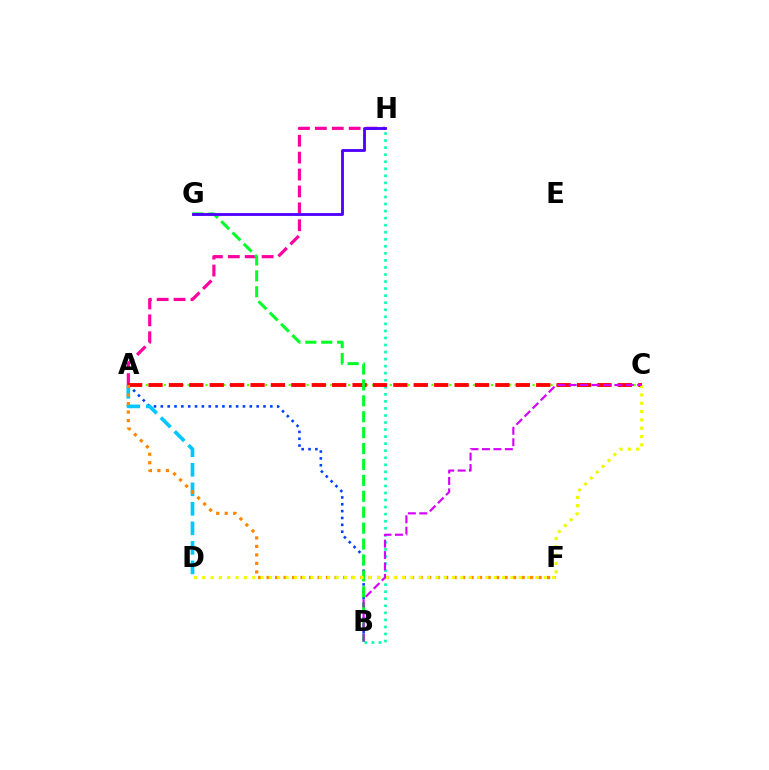{('A', 'C'): [{'color': '#66ff00', 'line_style': 'dotted', 'thickness': 1.62}, {'color': '#ff0000', 'line_style': 'dashed', 'thickness': 2.77}], ('A', 'B'): [{'color': '#003fff', 'line_style': 'dotted', 'thickness': 1.86}], ('A', 'D'): [{'color': '#00c7ff', 'line_style': 'dashed', 'thickness': 2.65}], ('B', 'H'): [{'color': '#00ffaf', 'line_style': 'dotted', 'thickness': 1.92}], ('A', 'H'): [{'color': '#ff00a0', 'line_style': 'dashed', 'thickness': 2.3}], ('B', 'G'): [{'color': '#00ff27', 'line_style': 'dashed', 'thickness': 2.16}], ('G', 'H'): [{'color': '#4f00ff', 'line_style': 'solid', 'thickness': 2.05}], ('A', 'F'): [{'color': '#ff8800', 'line_style': 'dotted', 'thickness': 2.31}], ('C', 'D'): [{'color': '#eeff00', 'line_style': 'dotted', 'thickness': 2.26}], ('B', 'C'): [{'color': '#d600ff', 'line_style': 'dashed', 'thickness': 1.55}]}